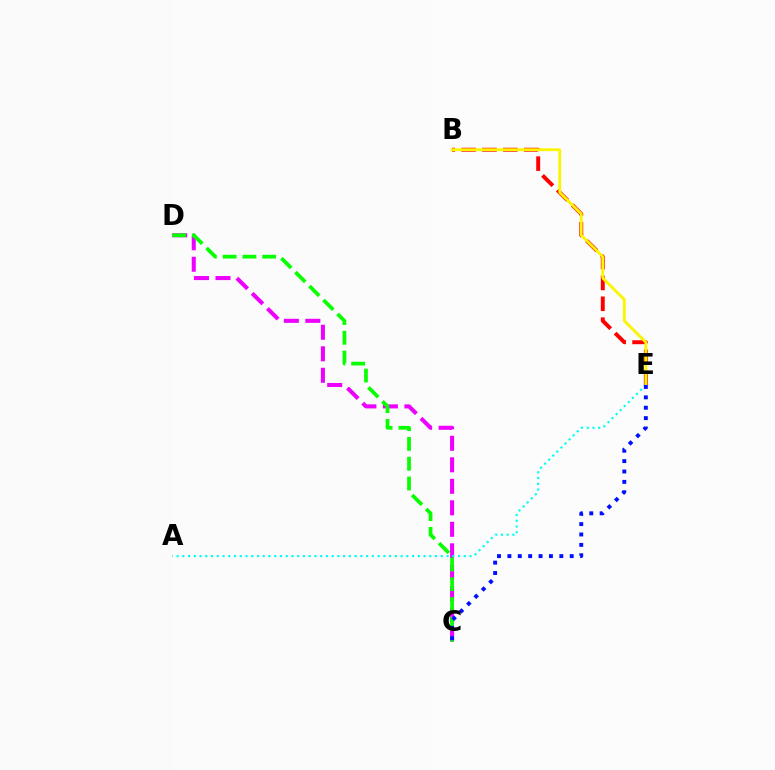{('B', 'E'): [{'color': '#ff0000', 'line_style': 'dashed', 'thickness': 2.84}, {'color': '#fcf500', 'line_style': 'solid', 'thickness': 2.05}], ('C', 'D'): [{'color': '#ee00ff', 'line_style': 'dashed', 'thickness': 2.92}, {'color': '#08ff00', 'line_style': 'dashed', 'thickness': 2.69}], ('A', 'E'): [{'color': '#00fff6', 'line_style': 'dotted', 'thickness': 1.56}], ('C', 'E'): [{'color': '#0010ff', 'line_style': 'dotted', 'thickness': 2.82}]}